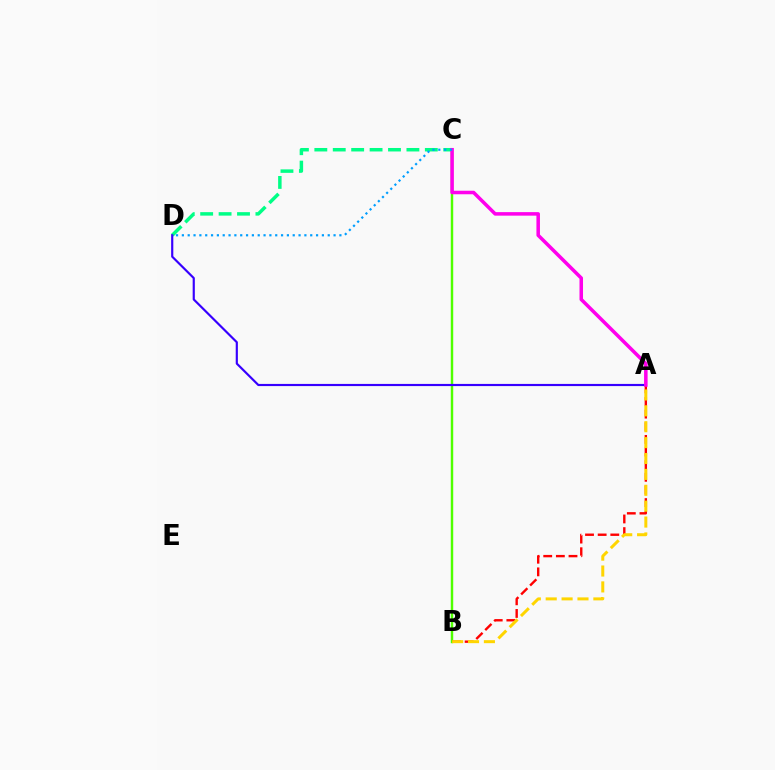{('B', 'C'): [{'color': '#4fff00', 'line_style': 'solid', 'thickness': 1.76}], ('C', 'D'): [{'color': '#00ff86', 'line_style': 'dashed', 'thickness': 2.5}, {'color': '#009eff', 'line_style': 'dotted', 'thickness': 1.59}], ('A', 'B'): [{'color': '#ff0000', 'line_style': 'dashed', 'thickness': 1.72}, {'color': '#ffd500', 'line_style': 'dashed', 'thickness': 2.16}], ('A', 'D'): [{'color': '#3700ff', 'line_style': 'solid', 'thickness': 1.56}], ('A', 'C'): [{'color': '#ff00ed', 'line_style': 'solid', 'thickness': 2.54}]}